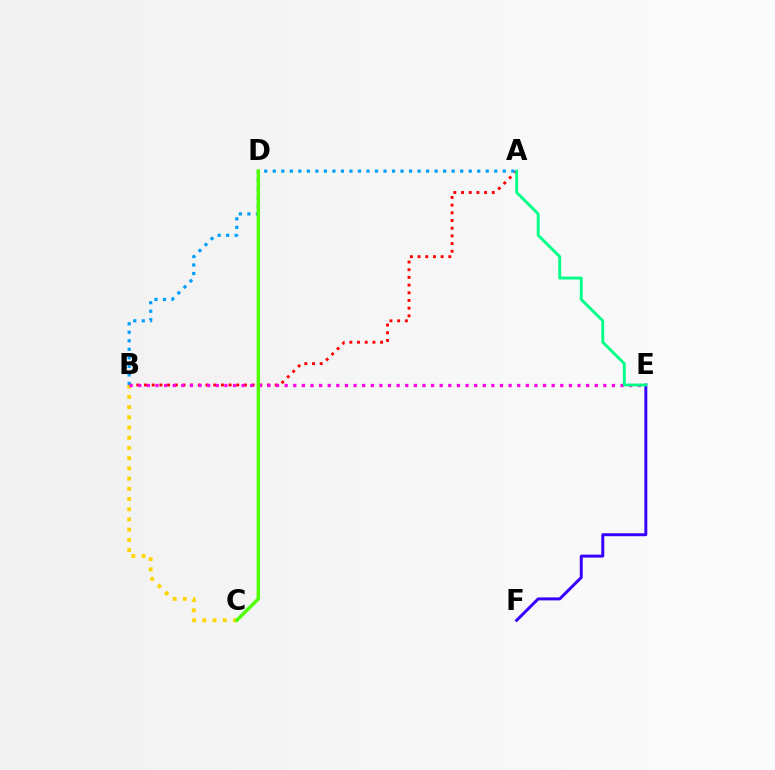{('E', 'F'): [{'color': '#3700ff', 'line_style': 'solid', 'thickness': 2.13}], ('A', 'B'): [{'color': '#ff0000', 'line_style': 'dotted', 'thickness': 2.09}, {'color': '#009eff', 'line_style': 'dotted', 'thickness': 2.31}], ('B', 'C'): [{'color': '#ffd500', 'line_style': 'dotted', 'thickness': 2.77}], ('B', 'E'): [{'color': '#ff00ed', 'line_style': 'dotted', 'thickness': 2.34}], ('C', 'D'): [{'color': '#4fff00', 'line_style': 'solid', 'thickness': 2.47}], ('A', 'E'): [{'color': '#00ff86', 'line_style': 'solid', 'thickness': 2.07}]}